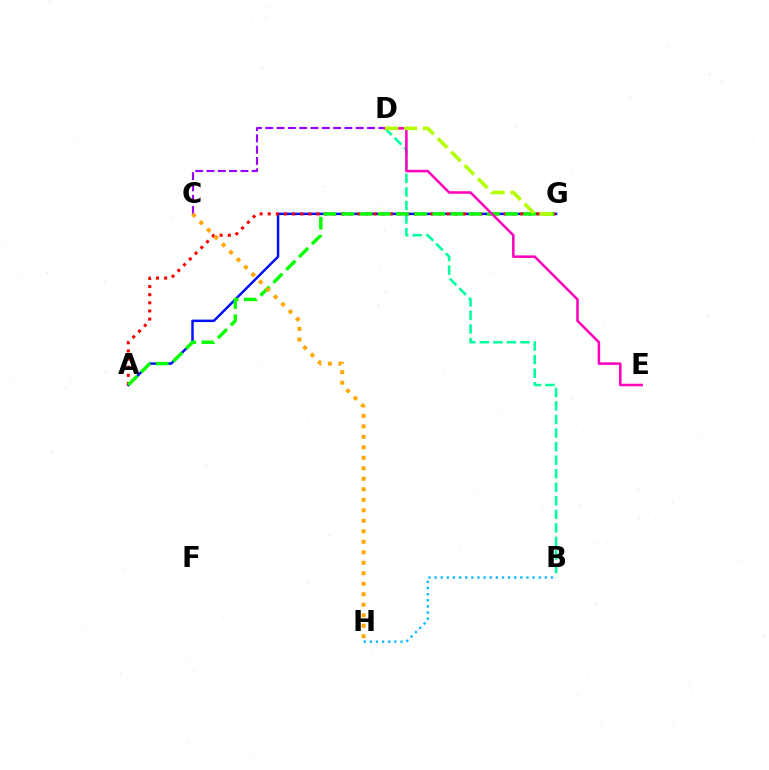{('B', 'D'): [{'color': '#00ff9d', 'line_style': 'dashed', 'thickness': 1.84}], ('C', 'D'): [{'color': '#9b00ff', 'line_style': 'dashed', 'thickness': 1.54}], ('A', 'G'): [{'color': '#0010ff', 'line_style': 'solid', 'thickness': 1.78}, {'color': '#ff0000', 'line_style': 'dotted', 'thickness': 2.21}, {'color': '#08ff00', 'line_style': 'dashed', 'thickness': 2.47}], ('B', 'H'): [{'color': '#00b5ff', 'line_style': 'dotted', 'thickness': 1.66}], ('D', 'E'): [{'color': '#ff00bd', 'line_style': 'solid', 'thickness': 1.82}], ('D', 'G'): [{'color': '#b3ff00', 'line_style': 'dashed', 'thickness': 2.58}], ('C', 'H'): [{'color': '#ffa500', 'line_style': 'dotted', 'thickness': 2.85}]}